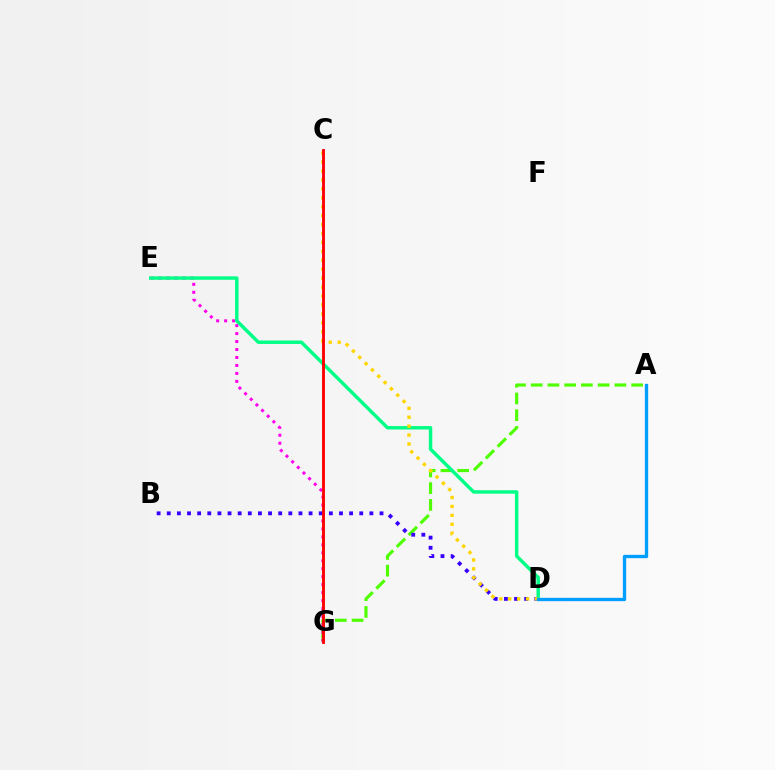{('A', 'G'): [{'color': '#4fff00', 'line_style': 'dashed', 'thickness': 2.27}], ('E', 'G'): [{'color': '#ff00ed', 'line_style': 'dotted', 'thickness': 2.17}], ('B', 'D'): [{'color': '#3700ff', 'line_style': 'dotted', 'thickness': 2.75}], ('D', 'E'): [{'color': '#00ff86', 'line_style': 'solid', 'thickness': 2.47}], ('C', 'D'): [{'color': '#ffd500', 'line_style': 'dotted', 'thickness': 2.43}], ('C', 'G'): [{'color': '#ff0000', 'line_style': 'solid', 'thickness': 2.07}], ('A', 'D'): [{'color': '#009eff', 'line_style': 'solid', 'thickness': 2.4}]}